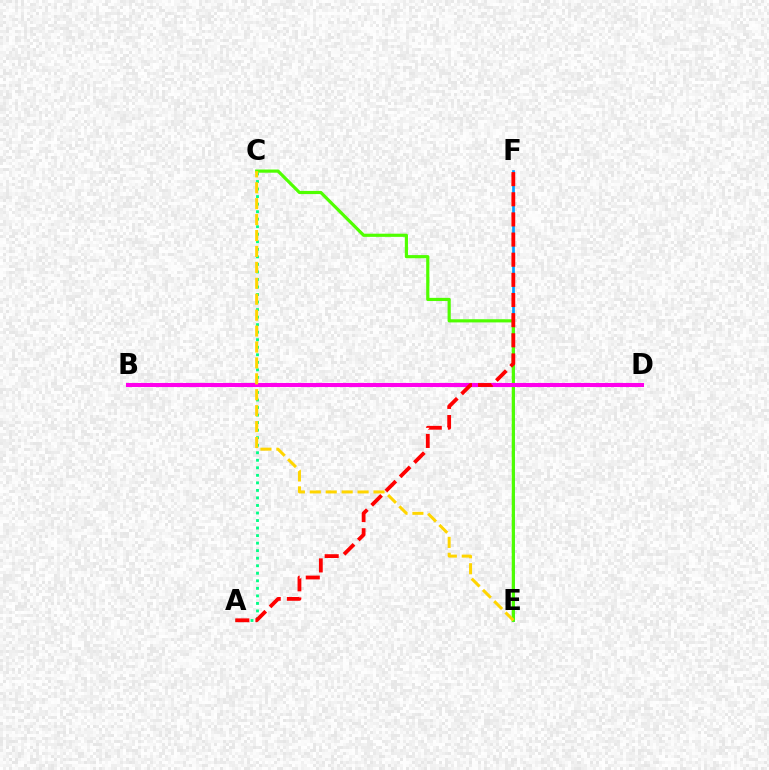{('A', 'C'): [{'color': '#00ff86', 'line_style': 'dotted', 'thickness': 2.05}], ('E', 'F'): [{'color': '#009eff', 'line_style': 'solid', 'thickness': 1.94}], ('C', 'E'): [{'color': '#4fff00', 'line_style': 'solid', 'thickness': 2.28}, {'color': '#ffd500', 'line_style': 'dashed', 'thickness': 2.16}], ('B', 'D'): [{'color': '#3700ff', 'line_style': 'dotted', 'thickness': 1.98}, {'color': '#ff00ed', 'line_style': 'solid', 'thickness': 2.92}], ('A', 'F'): [{'color': '#ff0000', 'line_style': 'dashed', 'thickness': 2.74}]}